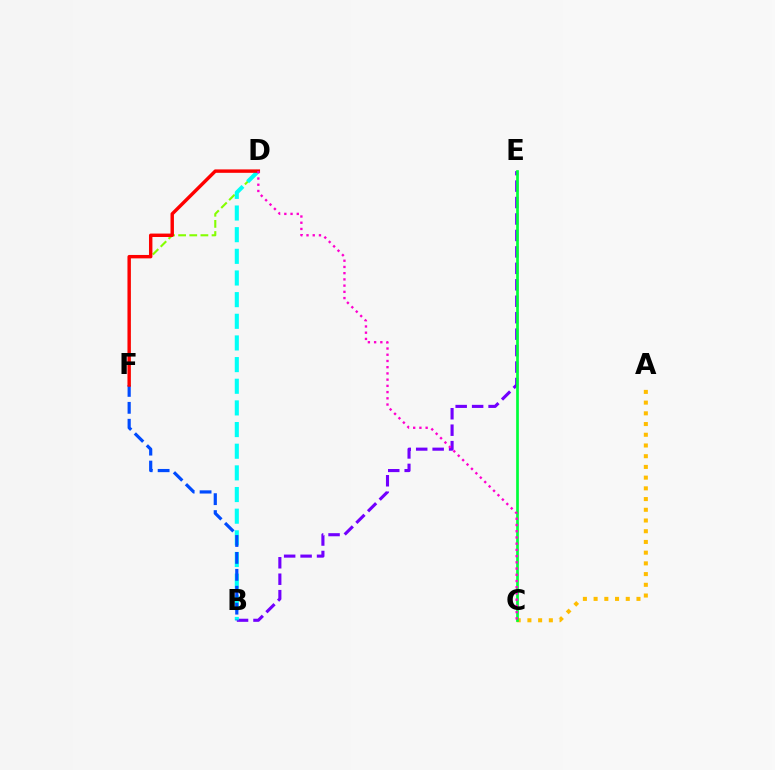{('D', 'F'): [{'color': '#84ff00', 'line_style': 'dashed', 'thickness': 1.51}, {'color': '#ff0000', 'line_style': 'solid', 'thickness': 2.46}], ('A', 'C'): [{'color': '#ffbd00', 'line_style': 'dotted', 'thickness': 2.91}], ('B', 'E'): [{'color': '#7200ff', 'line_style': 'dashed', 'thickness': 2.23}], ('C', 'E'): [{'color': '#00ff39', 'line_style': 'solid', 'thickness': 1.95}], ('B', 'D'): [{'color': '#00fff6', 'line_style': 'dashed', 'thickness': 2.94}], ('B', 'F'): [{'color': '#004bff', 'line_style': 'dashed', 'thickness': 2.3}], ('C', 'D'): [{'color': '#ff00cf', 'line_style': 'dotted', 'thickness': 1.69}]}